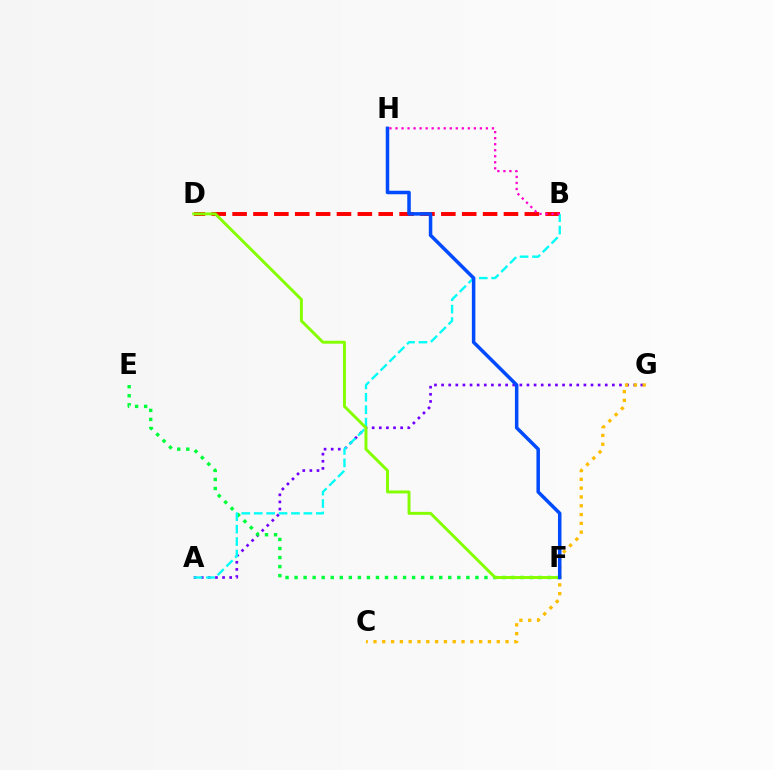{('B', 'D'): [{'color': '#ff0000', 'line_style': 'dashed', 'thickness': 2.84}], ('A', 'G'): [{'color': '#7200ff', 'line_style': 'dotted', 'thickness': 1.93}], ('E', 'F'): [{'color': '#00ff39', 'line_style': 'dotted', 'thickness': 2.46}], ('A', 'B'): [{'color': '#00fff6', 'line_style': 'dashed', 'thickness': 1.69}], ('C', 'G'): [{'color': '#ffbd00', 'line_style': 'dotted', 'thickness': 2.39}], ('D', 'F'): [{'color': '#84ff00', 'line_style': 'solid', 'thickness': 2.11}], ('F', 'H'): [{'color': '#004bff', 'line_style': 'solid', 'thickness': 2.53}], ('B', 'H'): [{'color': '#ff00cf', 'line_style': 'dotted', 'thickness': 1.64}]}